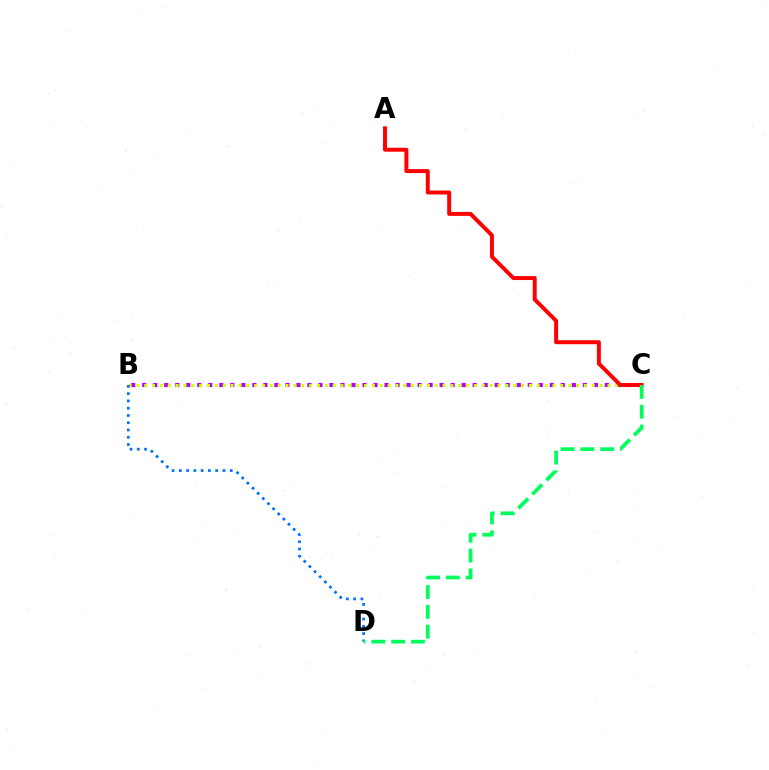{('B', 'C'): [{'color': '#b900ff', 'line_style': 'dotted', 'thickness': 2.99}, {'color': '#d1ff00', 'line_style': 'dotted', 'thickness': 2.13}], ('B', 'D'): [{'color': '#0074ff', 'line_style': 'dotted', 'thickness': 1.98}], ('A', 'C'): [{'color': '#ff0000', 'line_style': 'solid', 'thickness': 2.85}], ('C', 'D'): [{'color': '#00ff5c', 'line_style': 'dashed', 'thickness': 2.69}]}